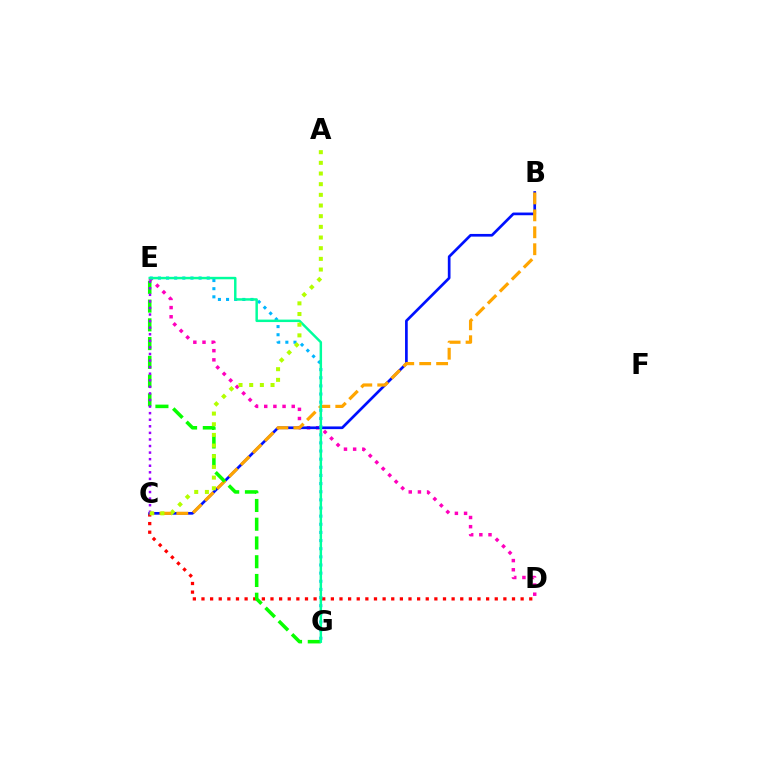{('D', 'E'): [{'color': '#ff00bd', 'line_style': 'dotted', 'thickness': 2.49}], ('C', 'D'): [{'color': '#ff0000', 'line_style': 'dotted', 'thickness': 2.34}], ('B', 'C'): [{'color': '#0010ff', 'line_style': 'solid', 'thickness': 1.94}, {'color': '#ffa500', 'line_style': 'dashed', 'thickness': 2.3}], ('E', 'G'): [{'color': '#00b5ff', 'line_style': 'dotted', 'thickness': 2.21}, {'color': '#08ff00', 'line_style': 'dashed', 'thickness': 2.55}, {'color': '#00ff9d', 'line_style': 'solid', 'thickness': 1.77}], ('C', 'E'): [{'color': '#9b00ff', 'line_style': 'dotted', 'thickness': 1.79}], ('A', 'C'): [{'color': '#b3ff00', 'line_style': 'dotted', 'thickness': 2.9}]}